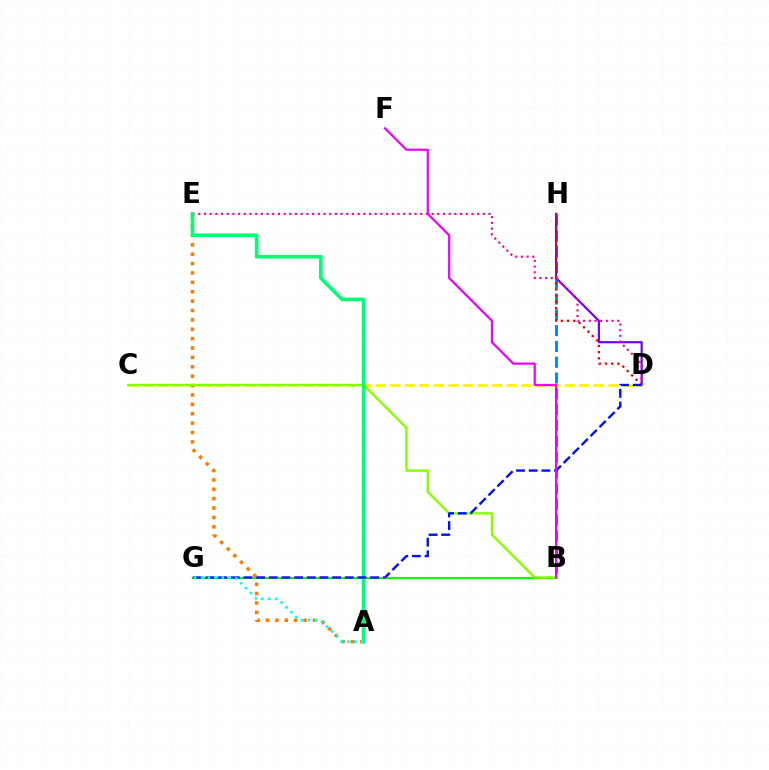{('B', 'H'): [{'color': '#008cff', 'line_style': 'dashed', 'thickness': 2.15}], ('D', 'H'): [{'color': '#7200ff', 'line_style': 'solid', 'thickness': 1.58}, {'color': '#ff0000', 'line_style': 'dotted', 'thickness': 1.68}], ('C', 'D'): [{'color': '#fcf500', 'line_style': 'dashed', 'thickness': 1.98}], ('B', 'G'): [{'color': '#08ff00', 'line_style': 'solid', 'thickness': 1.57}], ('A', 'E'): [{'color': '#ff7c00', 'line_style': 'dotted', 'thickness': 2.55}, {'color': '#00ff74', 'line_style': 'solid', 'thickness': 2.63}], ('D', 'E'): [{'color': '#ff0094', 'line_style': 'dotted', 'thickness': 1.55}], ('B', 'C'): [{'color': '#84ff00', 'line_style': 'solid', 'thickness': 1.69}], ('D', 'G'): [{'color': '#0010ff', 'line_style': 'dashed', 'thickness': 1.72}], ('B', 'F'): [{'color': '#ee00ff', 'line_style': 'solid', 'thickness': 1.6}], ('A', 'G'): [{'color': '#00fff6', 'line_style': 'dotted', 'thickness': 1.88}]}